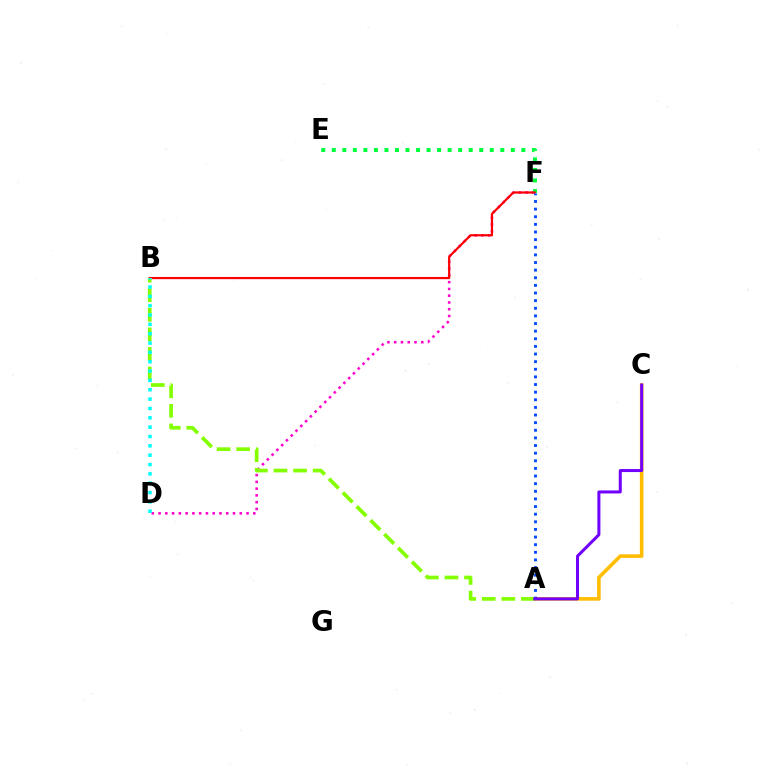{('D', 'F'): [{'color': '#ff00cf', 'line_style': 'dotted', 'thickness': 1.84}], ('E', 'F'): [{'color': '#00ff39', 'line_style': 'dotted', 'thickness': 2.86}], ('A', 'C'): [{'color': '#ffbd00', 'line_style': 'solid', 'thickness': 2.59}, {'color': '#7200ff', 'line_style': 'solid', 'thickness': 2.17}], ('B', 'F'): [{'color': '#ff0000', 'line_style': 'solid', 'thickness': 1.59}], ('A', 'B'): [{'color': '#84ff00', 'line_style': 'dashed', 'thickness': 2.66}], ('B', 'D'): [{'color': '#00fff6', 'line_style': 'dotted', 'thickness': 2.54}], ('A', 'F'): [{'color': '#004bff', 'line_style': 'dotted', 'thickness': 2.07}]}